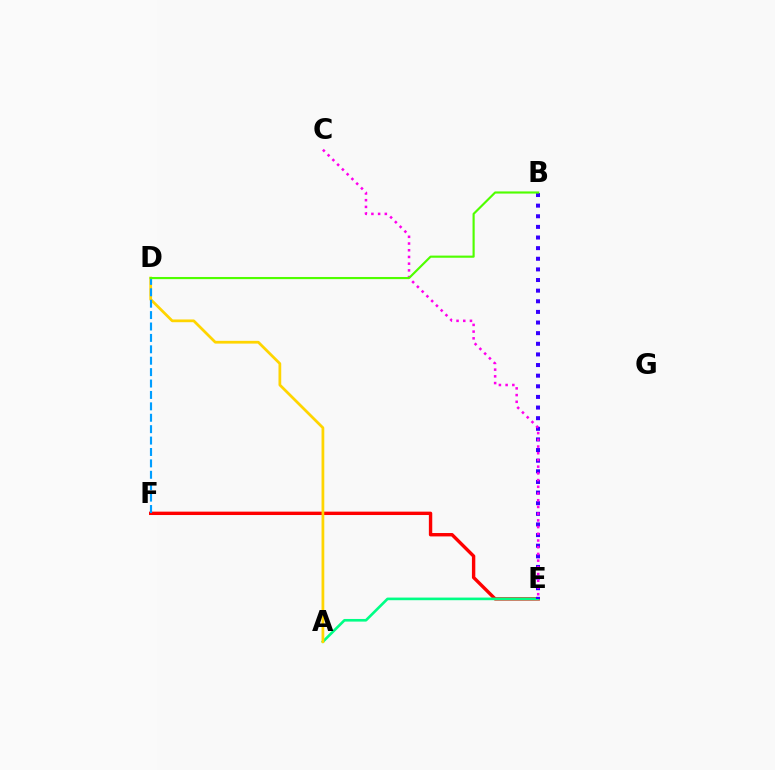{('E', 'F'): [{'color': '#ff0000', 'line_style': 'solid', 'thickness': 2.44}], ('A', 'E'): [{'color': '#00ff86', 'line_style': 'solid', 'thickness': 1.9}], ('A', 'D'): [{'color': '#ffd500', 'line_style': 'solid', 'thickness': 1.98}], ('B', 'E'): [{'color': '#3700ff', 'line_style': 'dotted', 'thickness': 2.89}], ('D', 'F'): [{'color': '#009eff', 'line_style': 'dashed', 'thickness': 1.55}], ('C', 'E'): [{'color': '#ff00ed', 'line_style': 'dotted', 'thickness': 1.82}], ('B', 'D'): [{'color': '#4fff00', 'line_style': 'solid', 'thickness': 1.55}]}